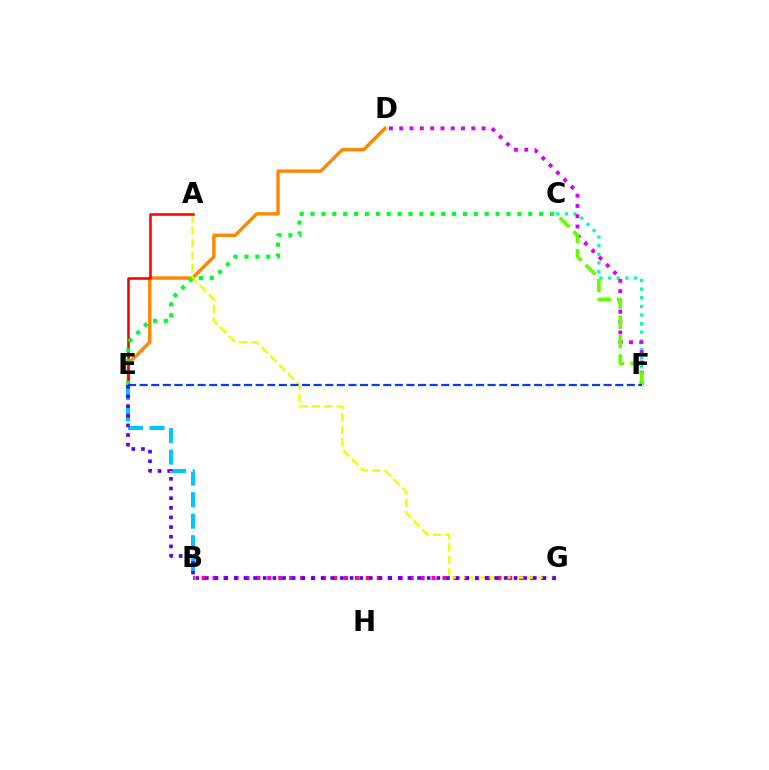{('C', 'F'): [{'color': '#00ffaf', 'line_style': 'dotted', 'thickness': 2.34}, {'color': '#66ff00', 'line_style': 'dashed', 'thickness': 2.63}], ('D', 'F'): [{'color': '#d600ff', 'line_style': 'dotted', 'thickness': 2.8}], ('B', 'G'): [{'color': '#ff00a0', 'line_style': 'dotted', 'thickness': 2.97}], ('D', 'E'): [{'color': '#ff8800', 'line_style': 'solid', 'thickness': 2.46}], ('A', 'G'): [{'color': '#eeff00', 'line_style': 'dashed', 'thickness': 1.69}], ('A', 'E'): [{'color': '#ff0000', 'line_style': 'solid', 'thickness': 1.84}], ('C', 'E'): [{'color': '#00ff27', 'line_style': 'dotted', 'thickness': 2.96}], ('B', 'E'): [{'color': '#00c7ff', 'line_style': 'dashed', 'thickness': 2.92}], ('E', 'F'): [{'color': '#003fff', 'line_style': 'dashed', 'thickness': 1.58}], ('E', 'G'): [{'color': '#4f00ff', 'line_style': 'dotted', 'thickness': 2.62}]}